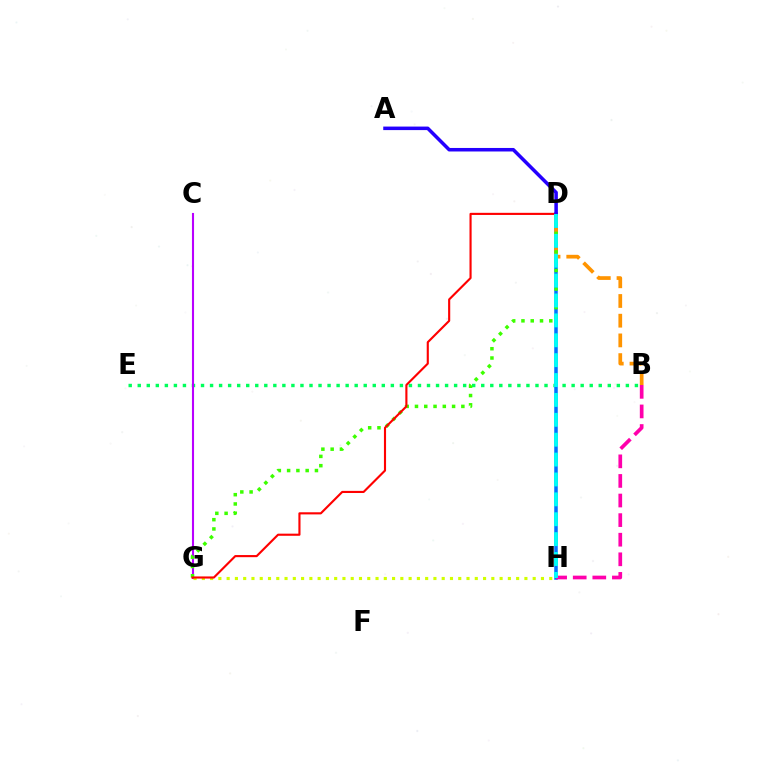{('B', 'E'): [{'color': '#00ff5c', 'line_style': 'dotted', 'thickness': 2.46}], ('D', 'H'): [{'color': '#0074ff', 'line_style': 'solid', 'thickness': 2.54}, {'color': '#00fff6', 'line_style': 'dashed', 'thickness': 2.7}], ('C', 'G'): [{'color': '#b900ff', 'line_style': 'solid', 'thickness': 1.51}], ('G', 'H'): [{'color': '#d1ff00', 'line_style': 'dotted', 'thickness': 2.25}], ('B', 'D'): [{'color': '#ff9400', 'line_style': 'dashed', 'thickness': 2.68}], ('D', 'G'): [{'color': '#3dff00', 'line_style': 'dotted', 'thickness': 2.52}, {'color': '#ff0000', 'line_style': 'solid', 'thickness': 1.53}], ('A', 'D'): [{'color': '#2500ff', 'line_style': 'solid', 'thickness': 2.54}], ('B', 'H'): [{'color': '#ff00ac', 'line_style': 'dashed', 'thickness': 2.66}]}